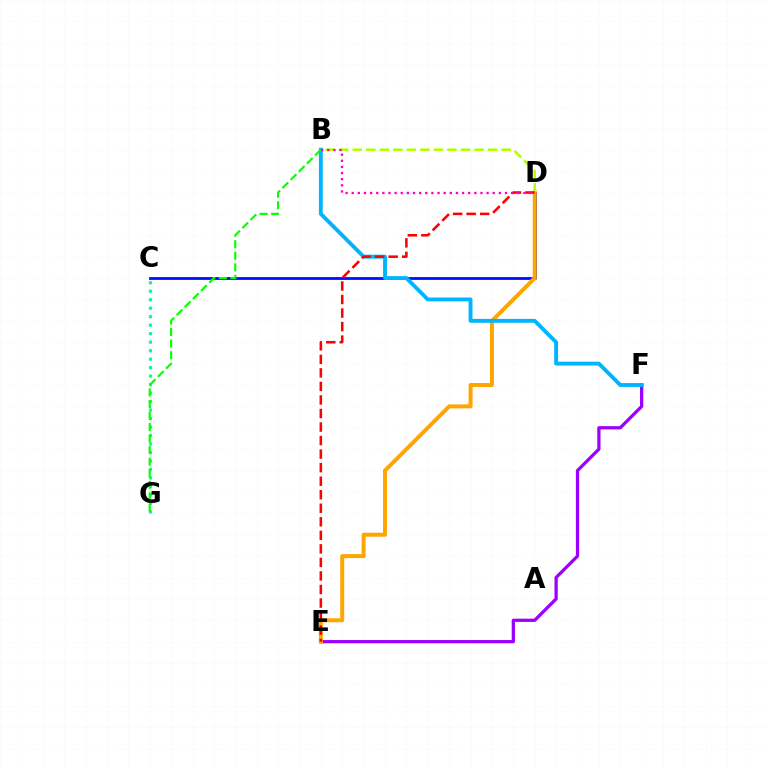{('C', 'D'): [{'color': '#0010ff', 'line_style': 'solid', 'thickness': 2.03}], ('E', 'F'): [{'color': '#9b00ff', 'line_style': 'solid', 'thickness': 2.34}], ('D', 'E'): [{'color': '#ffa500', 'line_style': 'solid', 'thickness': 2.86}, {'color': '#ff0000', 'line_style': 'dashed', 'thickness': 1.84}], ('B', 'D'): [{'color': '#b3ff00', 'line_style': 'dashed', 'thickness': 1.84}, {'color': '#ff00bd', 'line_style': 'dotted', 'thickness': 1.67}], ('B', 'F'): [{'color': '#00b5ff', 'line_style': 'solid', 'thickness': 2.79}], ('C', 'G'): [{'color': '#00ff9d', 'line_style': 'dotted', 'thickness': 2.31}], ('B', 'G'): [{'color': '#08ff00', 'line_style': 'dashed', 'thickness': 1.57}]}